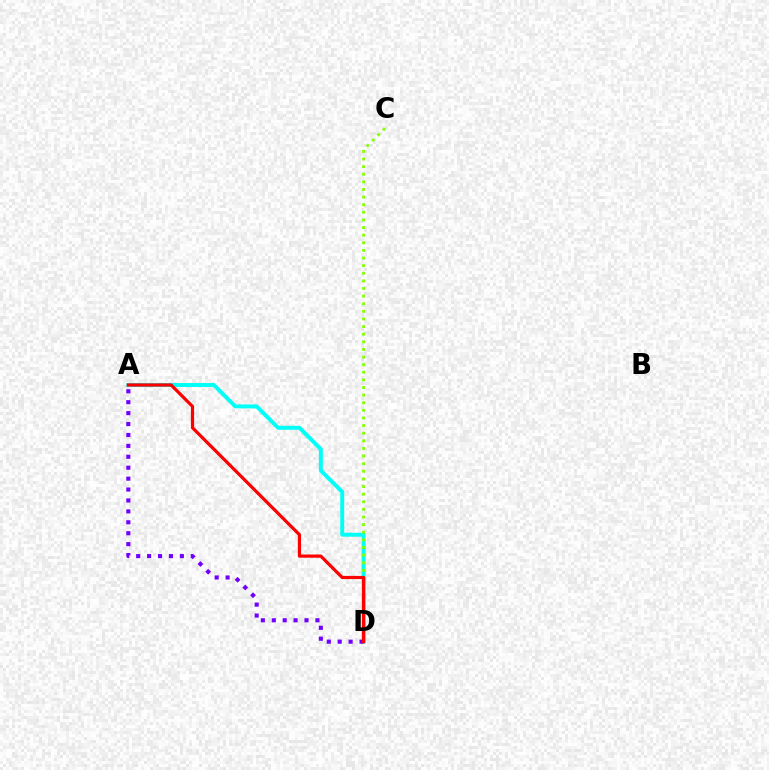{('A', 'D'): [{'color': '#00fff6', 'line_style': 'solid', 'thickness': 2.84}, {'color': '#7200ff', 'line_style': 'dotted', 'thickness': 2.97}, {'color': '#ff0000', 'line_style': 'solid', 'thickness': 2.31}], ('C', 'D'): [{'color': '#84ff00', 'line_style': 'dotted', 'thickness': 2.07}]}